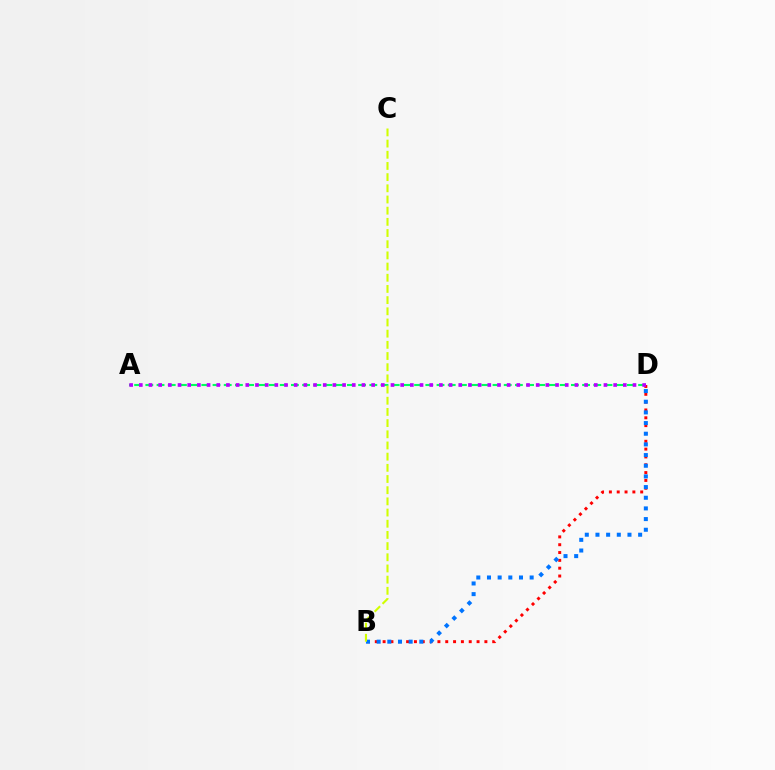{('B', 'D'): [{'color': '#ff0000', 'line_style': 'dotted', 'thickness': 2.13}, {'color': '#0074ff', 'line_style': 'dotted', 'thickness': 2.9}], ('A', 'D'): [{'color': '#00ff5c', 'line_style': 'dashed', 'thickness': 1.52}, {'color': '#b900ff', 'line_style': 'dotted', 'thickness': 2.63}], ('B', 'C'): [{'color': '#d1ff00', 'line_style': 'dashed', 'thickness': 1.52}]}